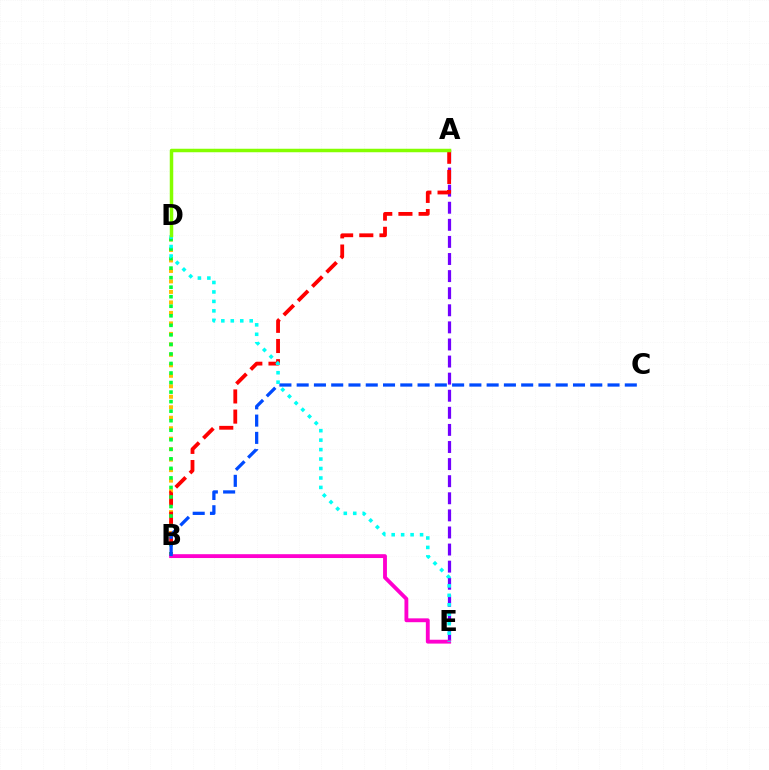{('B', 'D'): [{'color': '#ffbd00', 'line_style': 'dotted', 'thickness': 2.85}, {'color': '#00ff39', 'line_style': 'dotted', 'thickness': 2.59}], ('A', 'E'): [{'color': '#7200ff', 'line_style': 'dashed', 'thickness': 2.32}], ('A', 'B'): [{'color': '#ff0000', 'line_style': 'dashed', 'thickness': 2.74}], ('B', 'E'): [{'color': '#ff00cf', 'line_style': 'solid', 'thickness': 2.77}], ('B', 'C'): [{'color': '#004bff', 'line_style': 'dashed', 'thickness': 2.35}], ('D', 'E'): [{'color': '#00fff6', 'line_style': 'dotted', 'thickness': 2.57}], ('A', 'D'): [{'color': '#84ff00', 'line_style': 'solid', 'thickness': 2.51}]}